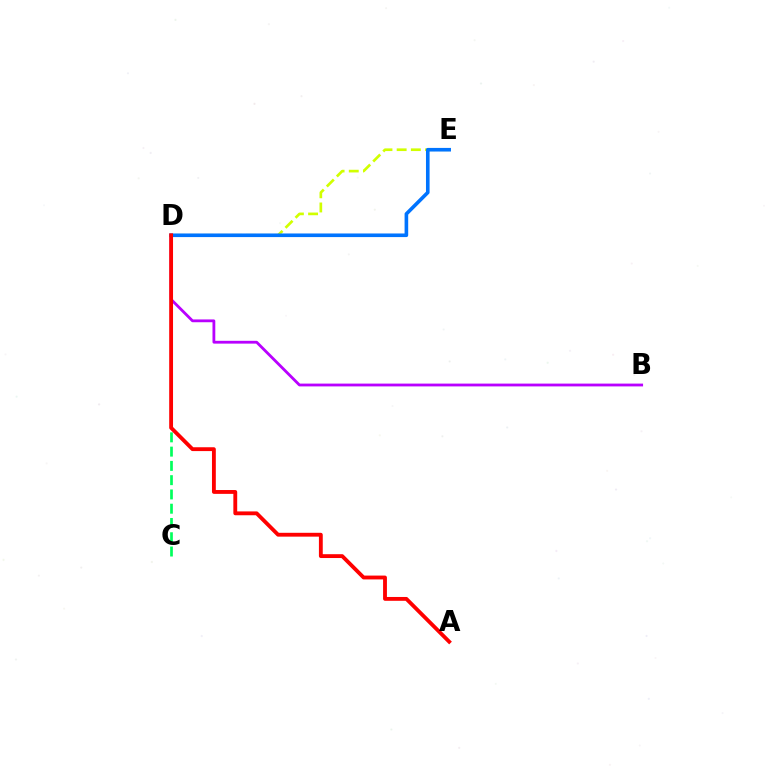{('B', 'D'): [{'color': '#b900ff', 'line_style': 'solid', 'thickness': 2.02}], ('D', 'E'): [{'color': '#d1ff00', 'line_style': 'dashed', 'thickness': 1.93}, {'color': '#0074ff', 'line_style': 'solid', 'thickness': 2.6}], ('C', 'D'): [{'color': '#00ff5c', 'line_style': 'dashed', 'thickness': 1.94}], ('A', 'D'): [{'color': '#ff0000', 'line_style': 'solid', 'thickness': 2.77}]}